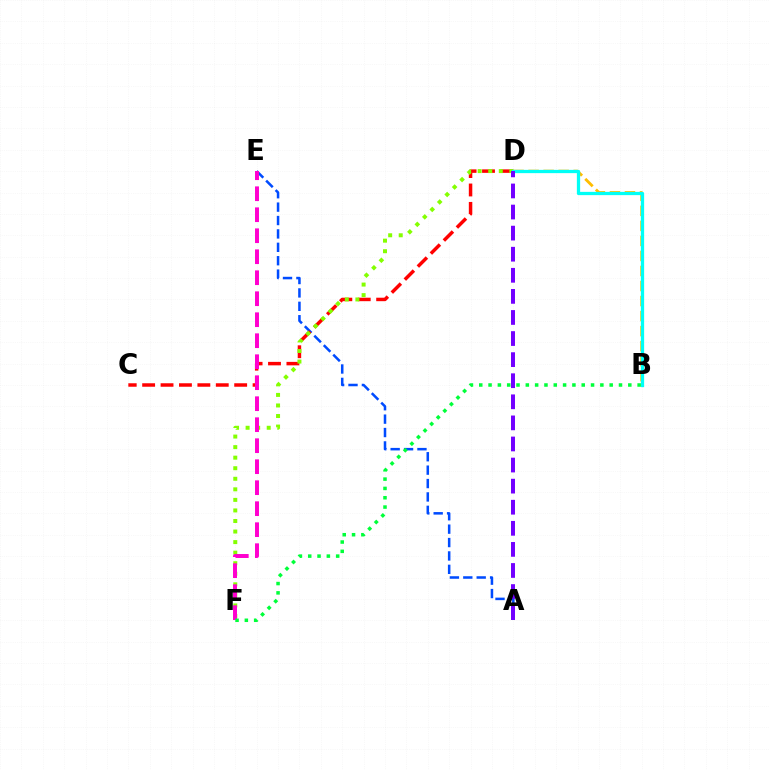{('B', 'D'): [{'color': '#ffbd00', 'line_style': 'dashed', 'thickness': 2.04}, {'color': '#00fff6', 'line_style': 'solid', 'thickness': 2.35}], ('A', 'E'): [{'color': '#004bff', 'line_style': 'dashed', 'thickness': 1.82}], ('C', 'D'): [{'color': '#ff0000', 'line_style': 'dashed', 'thickness': 2.5}], ('D', 'F'): [{'color': '#84ff00', 'line_style': 'dotted', 'thickness': 2.87}], ('E', 'F'): [{'color': '#ff00cf', 'line_style': 'dashed', 'thickness': 2.85}], ('B', 'F'): [{'color': '#00ff39', 'line_style': 'dotted', 'thickness': 2.53}], ('A', 'D'): [{'color': '#7200ff', 'line_style': 'dashed', 'thickness': 2.86}]}